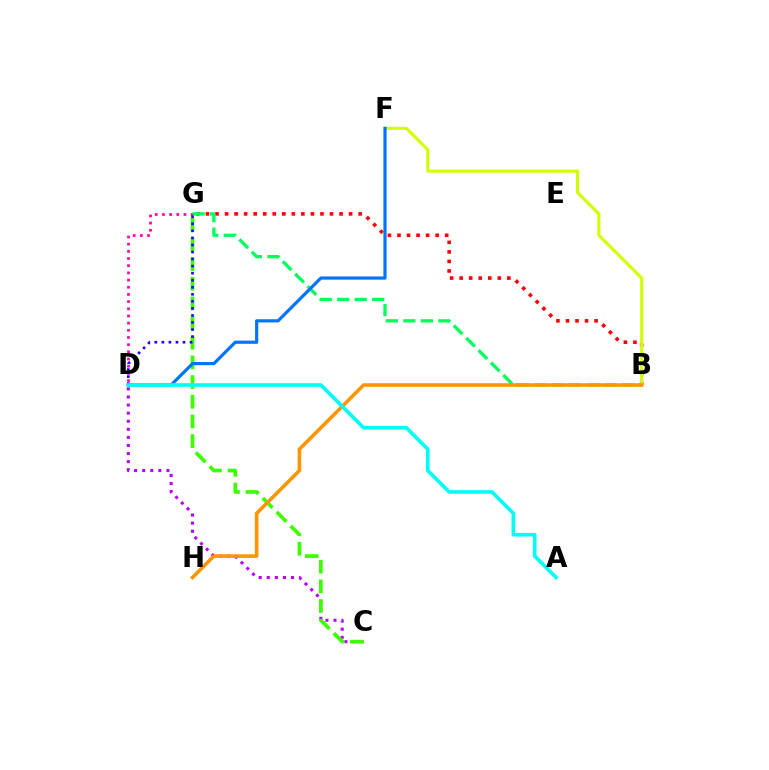{('B', 'G'): [{'color': '#ff0000', 'line_style': 'dotted', 'thickness': 2.59}, {'color': '#00ff5c', 'line_style': 'dashed', 'thickness': 2.38}], ('D', 'G'): [{'color': '#ff00ac', 'line_style': 'dotted', 'thickness': 1.95}, {'color': '#2500ff', 'line_style': 'dotted', 'thickness': 1.92}], ('C', 'D'): [{'color': '#b900ff', 'line_style': 'dotted', 'thickness': 2.2}], ('C', 'G'): [{'color': '#3dff00', 'line_style': 'dashed', 'thickness': 2.67}], ('B', 'F'): [{'color': '#d1ff00', 'line_style': 'solid', 'thickness': 2.21}], ('D', 'F'): [{'color': '#0074ff', 'line_style': 'solid', 'thickness': 2.29}], ('B', 'H'): [{'color': '#ff9400', 'line_style': 'solid', 'thickness': 2.58}], ('A', 'D'): [{'color': '#00fff6', 'line_style': 'solid', 'thickness': 2.6}]}